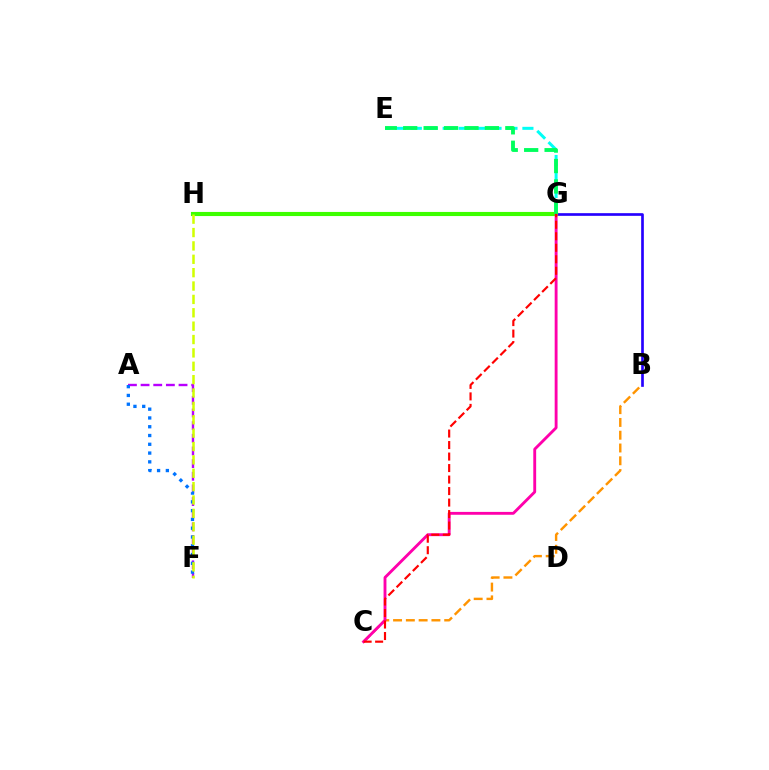{('E', 'G'): [{'color': '#00fff6', 'line_style': 'dashed', 'thickness': 2.17}, {'color': '#00ff5c', 'line_style': 'dashed', 'thickness': 2.77}], ('A', 'F'): [{'color': '#b900ff', 'line_style': 'dashed', 'thickness': 1.72}, {'color': '#0074ff', 'line_style': 'dotted', 'thickness': 2.39}], ('B', 'G'): [{'color': '#2500ff', 'line_style': 'solid', 'thickness': 1.92}], ('G', 'H'): [{'color': '#3dff00', 'line_style': 'solid', 'thickness': 2.97}], ('F', 'H'): [{'color': '#d1ff00', 'line_style': 'dashed', 'thickness': 1.82}], ('B', 'C'): [{'color': '#ff9400', 'line_style': 'dashed', 'thickness': 1.74}], ('C', 'G'): [{'color': '#ff00ac', 'line_style': 'solid', 'thickness': 2.06}, {'color': '#ff0000', 'line_style': 'dashed', 'thickness': 1.56}]}